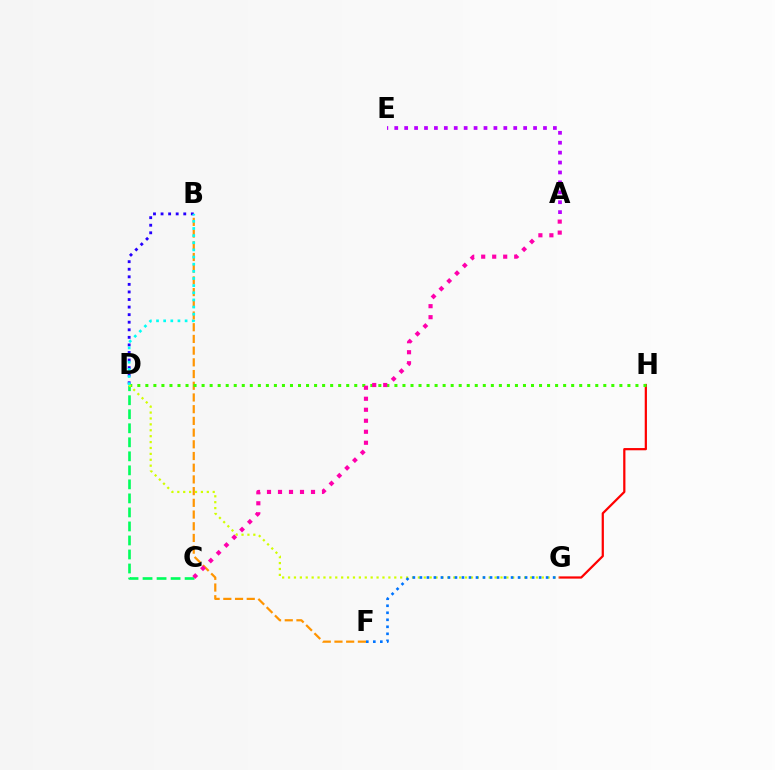{('B', 'F'): [{'color': '#ff9400', 'line_style': 'dashed', 'thickness': 1.59}], ('C', 'D'): [{'color': '#00ff5c', 'line_style': 'dashed', 'thickness': 1.9}], ('B', 'D'): [{'color': '#2500ff', 'line_style': 'dotted', 'thickness': 2.06}, {'color': '#00fff6', 'line_style': 'dotted', 'thickness': 1.94}], ('G', 'H'): [{'color': '#ff0000', 'line_style': 'solid', 'thickness': 1.61}], ('D', 'H'): [{'color': '#3dff00', 'line_style': 'dotted', 'thickness': 2.18}], ('D', 'G'): [{'color': '#d1ff00', 'line_style': 'dotted', 'thickness': 1.6}], ('A', 'C'): [{'color': '#ff00ac', 'line_style': 'dotted', 'thickness': 2.99}], ('F', 'G'): [{'color': '#0074ff', 'line_style': 'dotted', 'thickness': 1.91}], ('A', 'E'): [{'color': '#b900ff', 'line_style': 'dotted', 'thickness': 2.69}]}